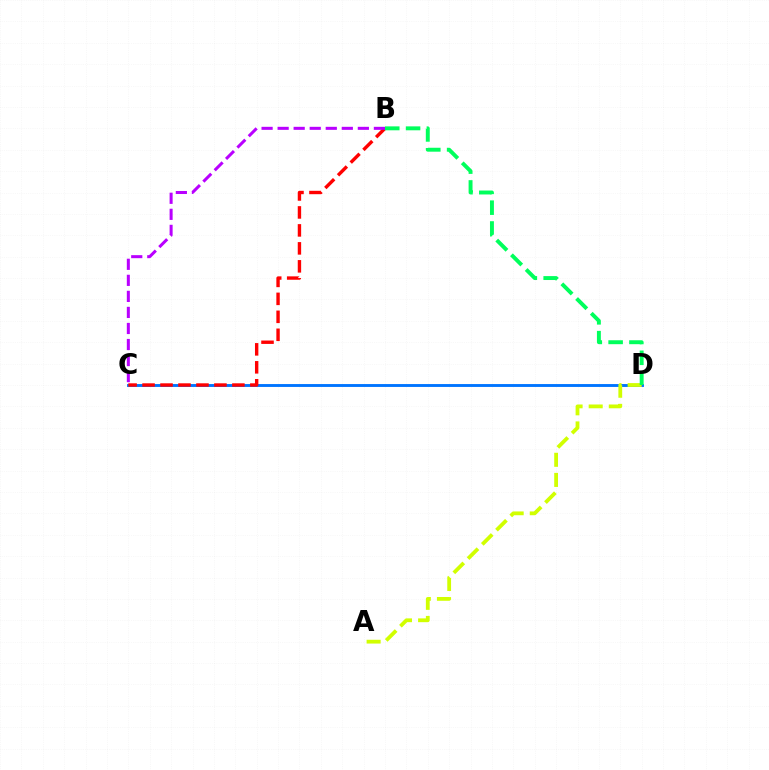{('C', 'D'): [{'color': '#0074ff', 'line_style': 'solid', 'thickness': 2.07}], ('B', 'C'): [{'color': '#ff0000', 'line_style': 'dashed', 'thickness': 2.44}, {'color': '#b900ff', 'line_style': 'dashed', 'thickness': 2.18}], ('A', 'D'): [{'color': '#d1ff00', 'line_style': 'dashed', 'thickness': 2.73}], ('B', 'D'): [{'color': '#00ff5c', 'line_style': 'dashed', 'thickness': 2.83}]}